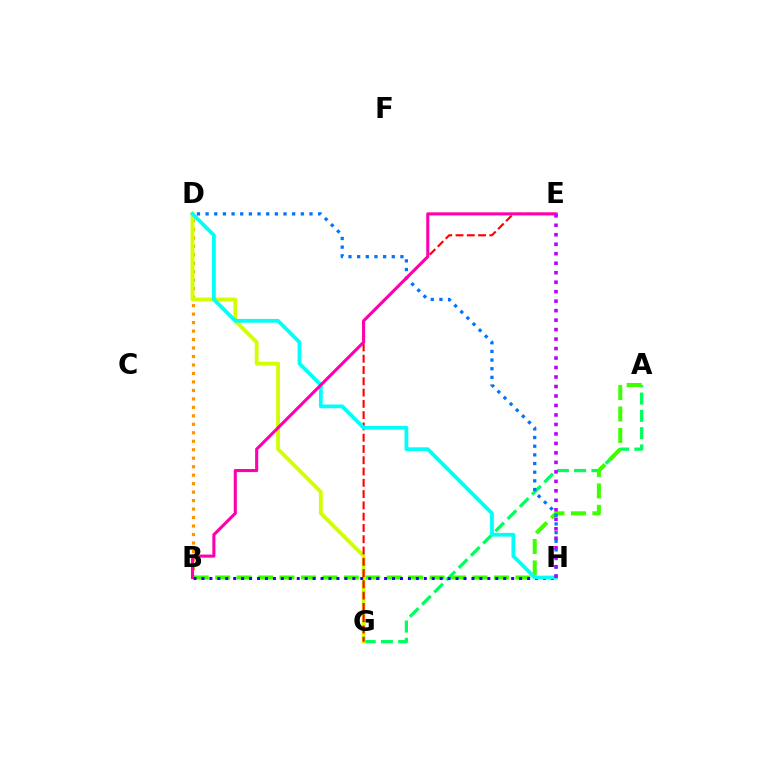{('A', 'G'): [{'color': '#00ff5c', 'line_style': 'dashed', 'thickness': 2.35}], ('B', 'D'): [{'color': '#ff9400', 'line_style': 'dotted', 'thickness': 2.3}], ('A', 'B'): [{'color': '#3dff00', 'line_style': 'dashed', 'thickness': 2.91}], ('D', 'G'): [{'color': '#d1ff00', 'line_style': 'solid', 'thickness': 2.76}], ('B', 'H'): [{'color': '#2500ff', 'line_style': 'dotted', 'thickness': 2.16}], ('D', 'H'): [{'color': '#0074ff', 'line_style': 'dotted', 'thickness': 2.35}, {'color': '#00fff6', 'line_style': 'solid', 'thickness': 2.71}], ('E', 'G'): [{'color': '#ff0000', 'line_style': 'dashed', 'thickness': 1.53}], ('B', 'E'): [{'color': '#ff00ac', 'line_style': 'solid', 'thickness': 2.22}], ('E', 'H'): [{'color': '#b900ff', 'line_style': 'dotted', 'thickness': 2.58}]}